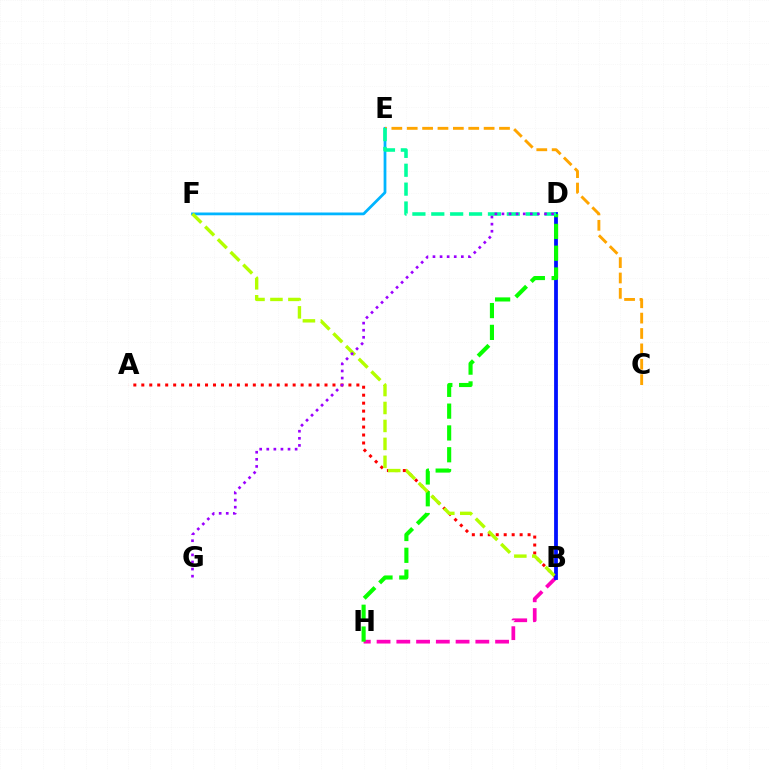{('E', 'F'): [{'color': '#00b5ff', 'line_style': 'solid', 'thickness': 1.99}], ('B', 'H'): [{'color': '#ff00bd', 'line_style': 'dashed', 'thickness': 2.68}], ('A', 'B'): [{'color': '#ff0000', 'line_style': 'dotted', 'thickness': 2.16}], ('C', 'E'): [{'color': '#ffa500', 'line_style': 'dashed', 'thickness': 2.09}], ('B', 'D'): [{'color': '#0010ff', 'line_style': 'solid', 'thickness': 2.73}], ('D', 'H'): [{'color': '#08ff00', 'line_style': 'dashed', 'thickness': 2.96}], ('B', 'F'): [{'color': '#b3ff00', 'line_style': 'dashed', 'thickness': 2.44}], ('D', 'E'): [{'color': '#00ff9d', 'line_style': 'dashed', 'thickness': 2.57}], ('D', 'G'): [{'color': '#9b00ff', 'line_style': 'dotted', 'thickness': 1.93}]}